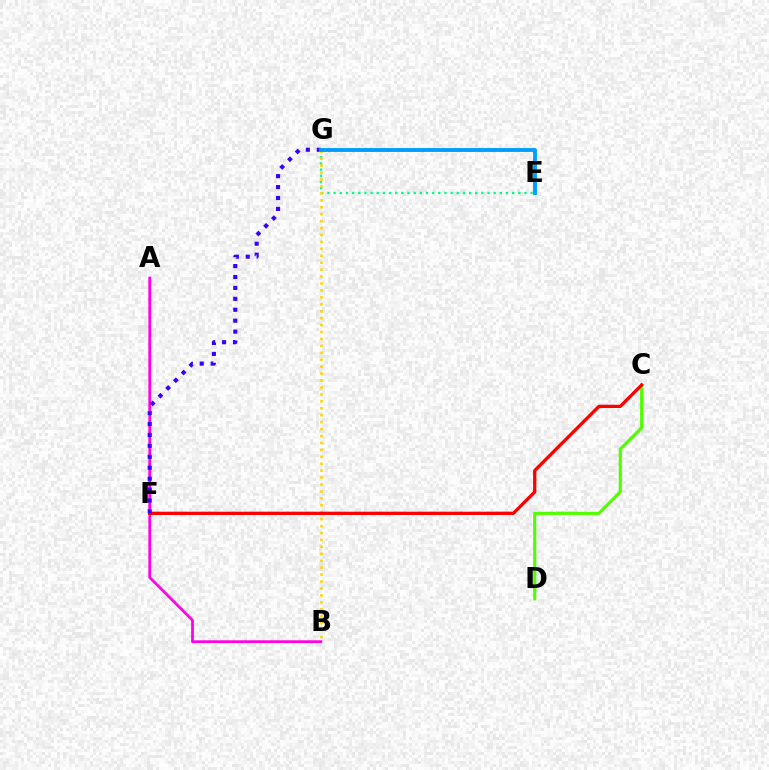{('A', 'B'): [{'color': '#ff00ed', 'line_style': 'solid', 'thickness': 1.98}], ('C', 'D'): [{'color': '#4fff00', 'line_style': 'solid', 'thickness': 2.25}], ('E', 'G'): [{'color': '#00ff86', 'line_style': 'dotted', 'thickness': 1.67}, {'color': '#009eff', 'line_style': 'solid', 'thickness': 2.79}], ('B', 'G'): [{'color': '#ffd500', 'line_style': 'dotted', 'thickness': 1.88}], ('C', 'F'): [{'color': '#ff0000', 'line_style': 'solid', 'thickness': 2.37}], ('F', 'G'): [{'color': '#3700ff', 'line_style': 'dotted', 'thickness': 2.97}]}